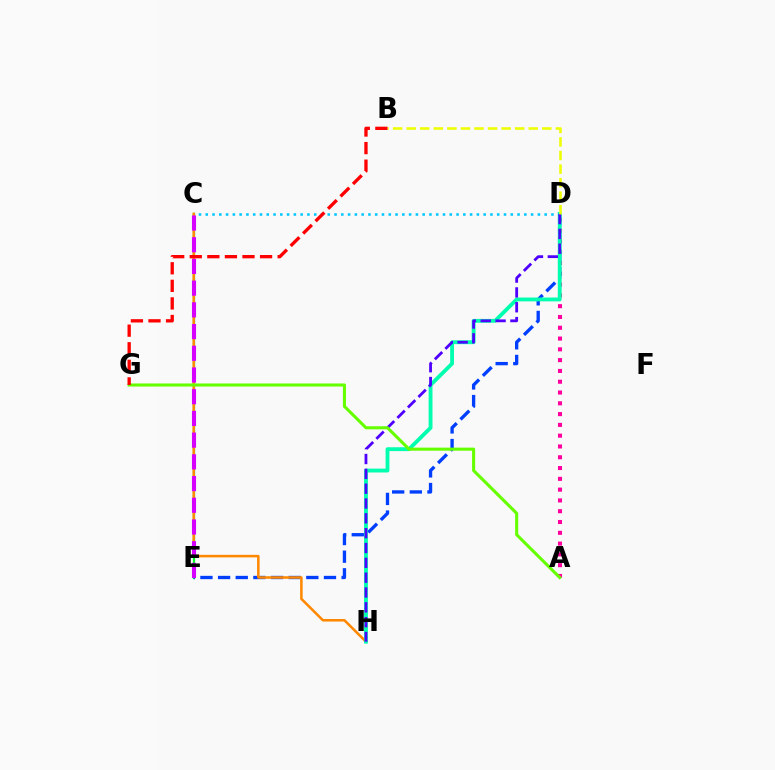{('A', 'D'): [{'color': '#ff00a0', 'line_style': 'dotted', 'thickness': 2.93}], ('C', 'E'): [{'color': '#00ff27', 'line_style': 'solid', 'thickness': 1.63}, {'color': '#d600ff', 'line_style': 'dashed', 'thickness': 2.95}], ('D', 'E'): [{'color': '#003fff', 'line_style': 'dashed', 'thickness': 2.4}], ('C', 'H'): [{'color': '#ff8800', 'line_style': 'solid', 'thickness': 1.83}], ('D', 'H'): [{'color': '#00ffaf', 'line_style': 'solid', 'thickness': 2.77}, {'color': '#4f00ff', 'line_style': 'dashed', 'thickness': 2.02}], ('C', 'D'): [{'color': '#00c7ff', 'line_style': 'dotted', 'thickness': 1.84}], ('B', 'D'): [{'color': '#eeff00', 'line_style': 'dashed', 'thickness': 1.84}], ('A', 'G'): [{'color': '#66ff00', 'line_style': 'solid', 'thickness': 2.21}], ('B', 'G'): [{'color': '#ff0000', 'line_style': 'dashed', 'thickness': 2.39}]}